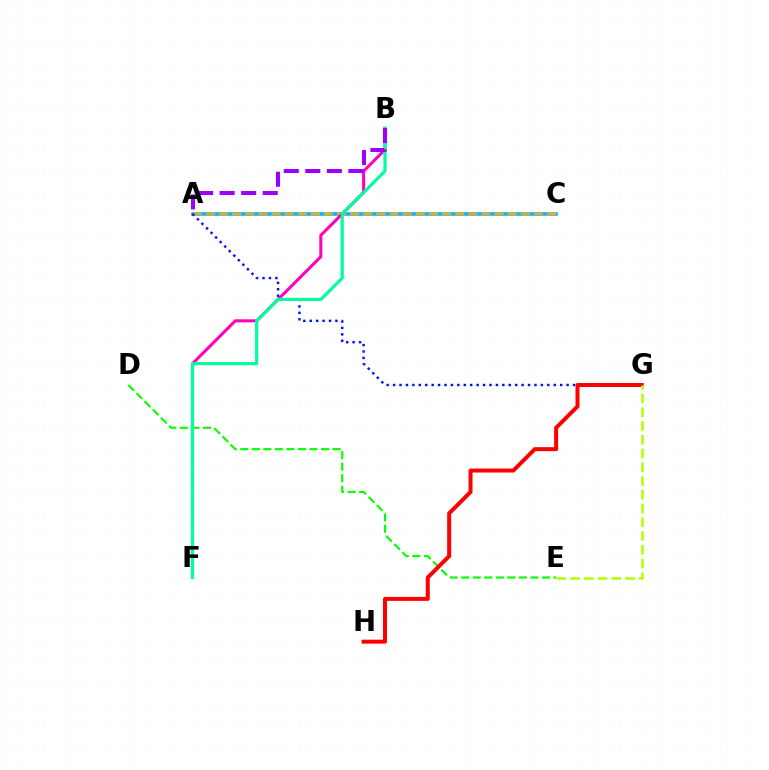{('D', 'E'): [{'color': '#08ff00', 'line_style': 'dashed', 'thickness': 1.57}], ('A', 'C'): [{'color': '#00b5ff', 'line_style': 'solid', 'thickness': 2.57}, {'color': '#ffa500', 'line_style': 'dashed', 'thickness': 1.78}], ('B', 'F'): [{'color': '#ff00bd', 'line_style': 'solid', 'thickness': 2.19}, {'color': '#00ff9d', 'line_style': 'solid', 'thickness': 2.29}], ('A', 'G'): [{'color': '#0010ff', 'line_style': 'dotted', 'thickness': 1.75}], ('G', 'H'): [{'color': '#ff0000', 'line_style': 'solid', 'thickness': 2.86}], ('E', 'G'): [{'color': '#b3ff00', 'line_style': 'dashed', 'thickness': 1.87}], ('A', 'B'): [{'color': '#9b00ff', 'line_style': 'dashed', 'thickness': 2.93}]}